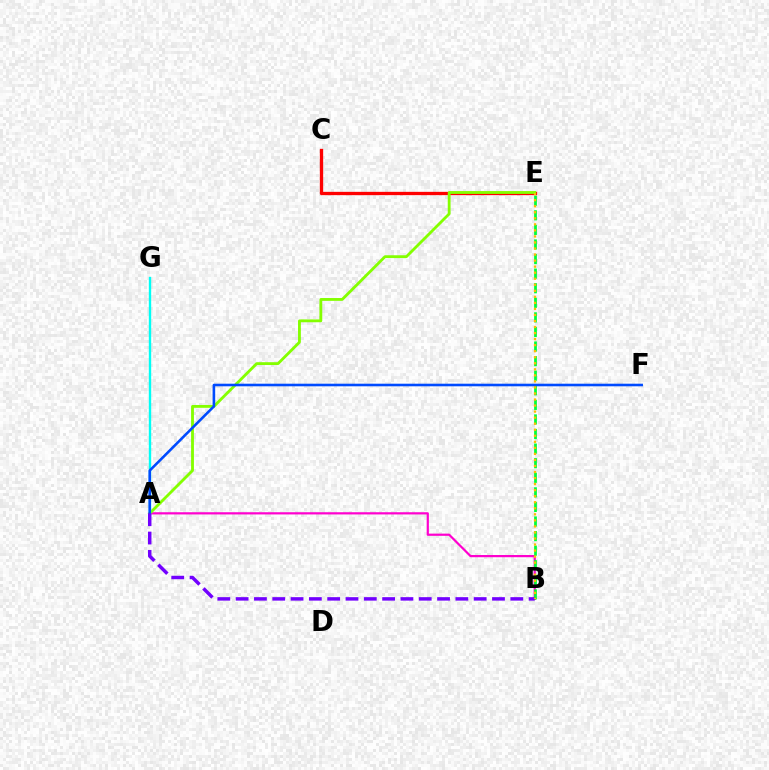{('A', 'B'): [{'color': '#ff00cf', 'line_style': 'solid', 'thickness': 1.59}, {'color': '#7200ff', 'line_style': 'dashed', 'thickness': 2.49}], ('B', 'E'): [{'color': '#00ff39', 'line_style': 'dashed', 'thickness': 1.98}, {'color': '#ffbd00', 'line_style': 'dotted', 'thickness': 1.64}], ('C', 'E'): [{'color': '#ff0000', 'line_style': 'solid', 'thickness': 2.39}], ('A', 'E'): [{'color': '#84ff00', 'line_style': 'solid', 'thickness': 2.04}], ('A', 'G'): [{'color': '#00fff6', 'line_style': 'solid', 'thickness': 1.71}], ('A', 'F'): [{'color': '#004bff', 'line_style': 'solid', 'thickness': 1.87}]}